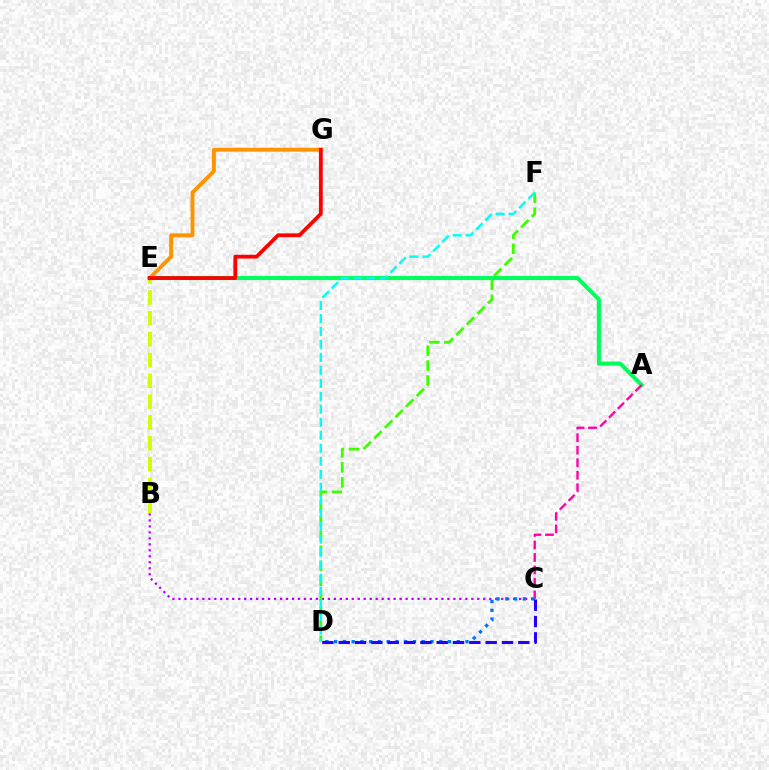{('B', 'C'): [{'color': '#b900ff', 'line_style': 'dotted', 'thickness': 1.62}], ('B', 'E'): [{'color': '#d1ff00', 'line_style': 'dashed', 'thickness': 2.83}], ('A', 'E'): [{'color': '#00ff5c', 'line_style': 'solid', 'thickness': 2.92}], ('E', 'G'): [{'color': '#ff9400', 'line_style': 'solid', 'thickness': 2.81}, {'color': '#ff0000', 'line_style': 'solid', 'thickness': 2.73}], ('D', 'F'): [{'color': '#3dff00', 'line_style': 'dashed', 'thickness': 2.03}, {'color': '#00fff6', 'line_style': 'dashed', 'thickness': 1.76}], ('A', 'C'): [{'color': '#ff00ac', 'line_style': 'dashed', 'thickness': 1.7}], ('C', 'D'): [{'color': '#0074ff', 'line_style': 'dotted', 'thickness': 2.38}, {'color': '#2500ff', 'line_style': 'dashed', 'thickness': 2.22}]}